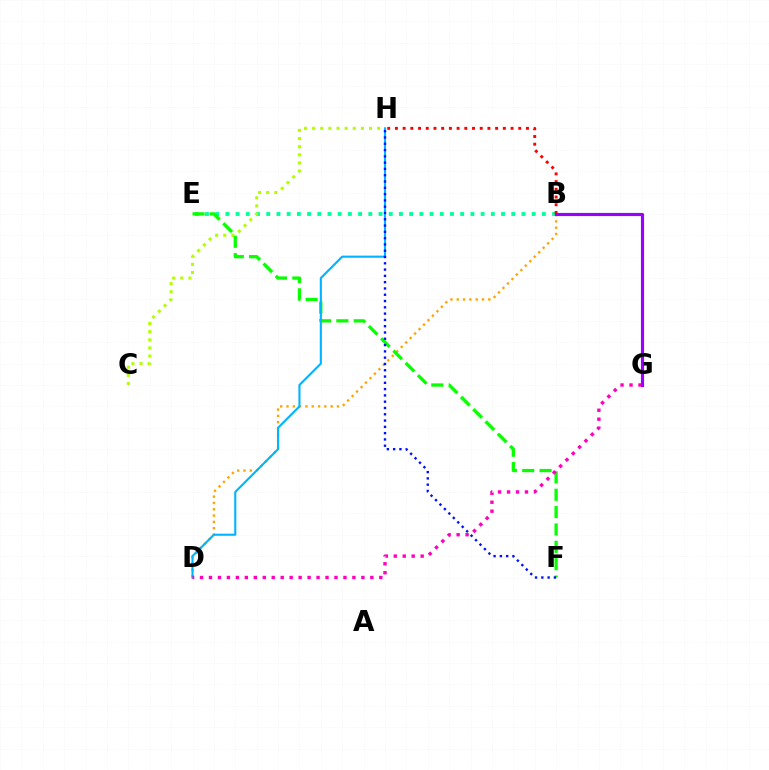{('B', 'E'): [{'color': '#00ff9d', 'line_style': 'dotted', 'thickness': 2.77}], ('B', 'H'): [{'color': '#ff0000', 'line_style': 'dotted', 'thickness': 2.09}], ('B', 'D'): [{'color': '#ffa500', 'line_style': 'dotted', 'thickness': 1.71}], ('C', 'H'): [{'color': '#b3ff00', 'line_style': 'dotted', 'thickness': 2.21}], ('E', 'F'): [{'color': '#08ff00', 'line_style': 'dashed', 'thickness': 2.36}], ('D', 'H'): [{'color': '#00b5ff', 'line_style': 'solid', 'thickness': 1.52}], ('D', 'G'): [{'color': '#ff00bd', 'line_style': 'dotted', 'thickness': 2.44}], ('F', 'H'): [{'color': '#0010ff', 'line_style': 'dotted', 'thickness': 1.71}], ('B', 'G'): [{'color': '#9b00ff', 'line_style': 'solid', 'thickness': 2.27}]}